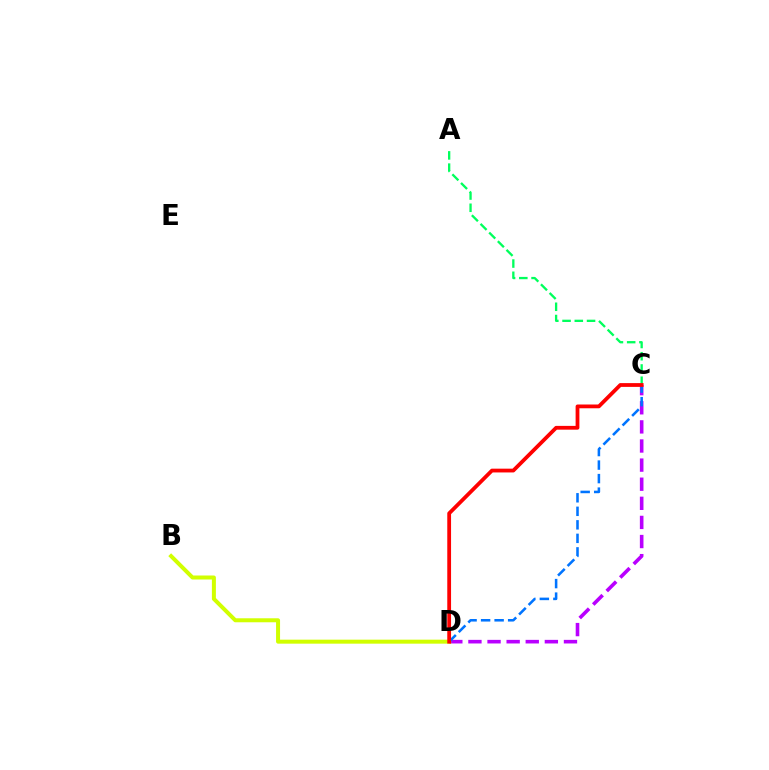{('C', 'D'): [{'color': '#b900ff', 'line_style': 'dashed', 'thickness': 2.6}, {'color': '#0074ff', 'line_style': 'dashed', 'thickness': 1.84}, {'color': '#ff0000', 'line_style': 'solid', 'thickness': 2.72}], ('B', 'D'): [{'color': '#d1ff00', 'line_style': 'solid', 'thickness': 2.88}], ('A', 'C'): [{'color': '#00ff5c', 'line_style': 'dashed', 'thickness': 1.66}]}